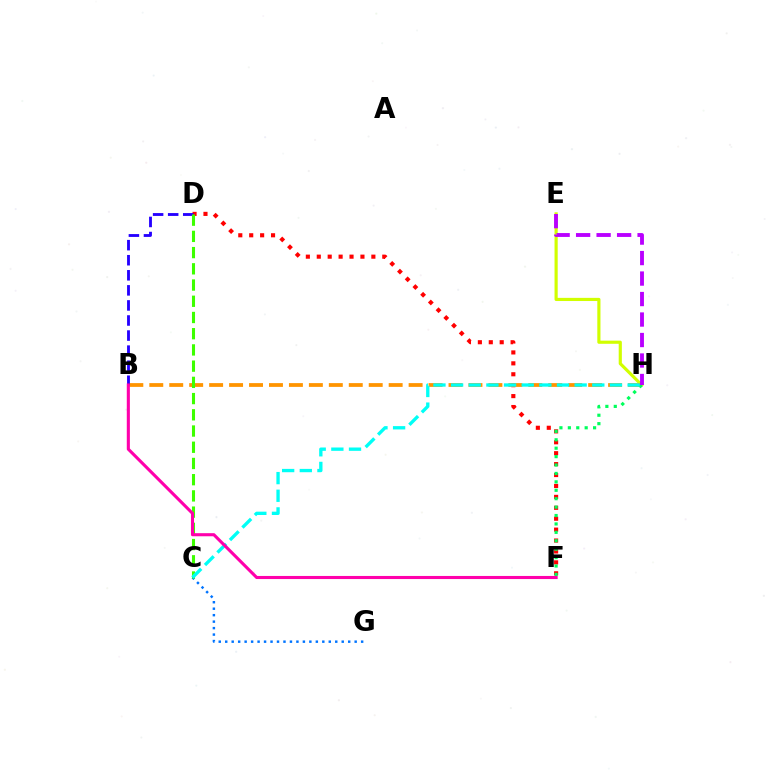{('D', 'F'): [{'color': '#ff0000', 'line_style': 'dotted', 'thickness': 2.97}], ('E', 'H'): [{'color': '#d1ff00', 'line_style': 'solid', 'thickness': 2.28}, {'color': '#b900ff', 'line_style': 'dashed', 'thickness': 2.78}], ('B', 'H'): [{'color': '#ff9400', 'line_style': 'dashed', 'thickness': 2.71}], ('B', 'D'): [{'color': '#2500ff', 'line_style': 'dashed', 'thickness': 2.05}], ('C', 'G'): [{'color': '#0074ff', 'line_style': 'dotted', 'thickness': 1.76}], ('C', 'D'): [{'color': '#3dff00', 'line_style': 'dashed', 'thickness': 2.2}], ('F', 'H'): [{'color': '#00ff5c', 'line_style': 'dotted', 'thickness': 2.29}], ('C', 'H'): [{'color': '#00fff6', 'line_style': 'dashed', 'thickness': 2.4}], ('B', 'F'): [{'color': '#ff00ac', 'line_style': 'solid', 'thickness': 2.23}]}